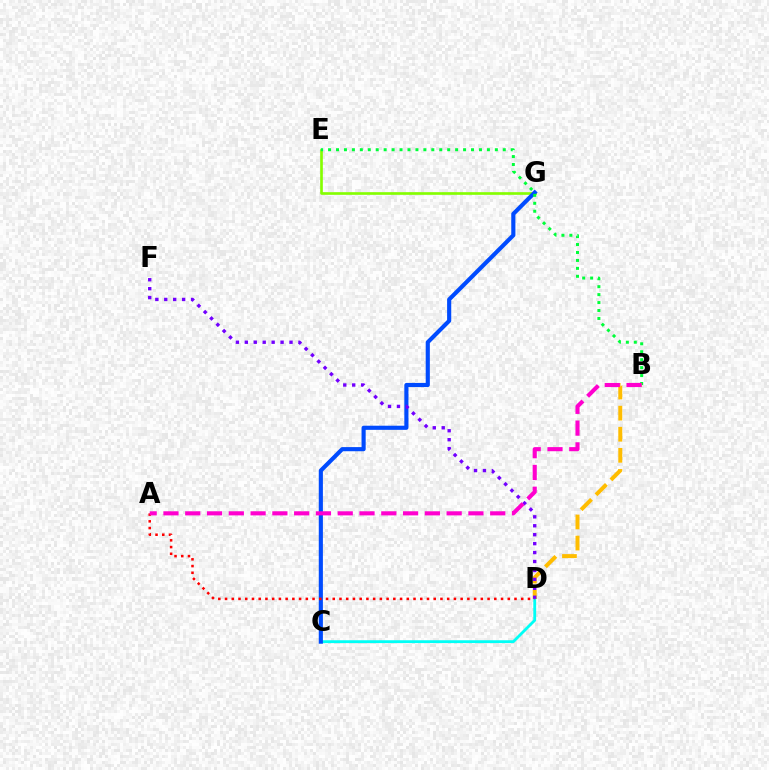{('E', 'G'): [{'color': '#84ff00', 'line_style': 'solid', 'thickness': 1.91}], ('C', 'D'): [{'color': '#00fff6', 'line_style': 'solid', 'thickness': 2.04}], ('C', 'G'): [{'color': '#004bff', 'line_style': 'solid', 'thickness': 2.98}], ('B', 'E'): [{'color': '#00ff39', 'line_style': 'dotted', 'thickness': 2.16}], ('A', 'D'): [{'color': '#ff0000', 'line_style': 'dotted', 'thickness': 1.83}], ('B', 'D'): [{'color': '#ffbd00', 'line_style': 'dashed', 'thickness': 2.86}], ('D', 'F'): [{'color': '#7200ff', 'line_style': 'dotted', 'thickness': 2.43}], ('A', 'B'): [{'color': '#ff00cf', 'line_style': 'dashed', 'thickness': 2.96}]}